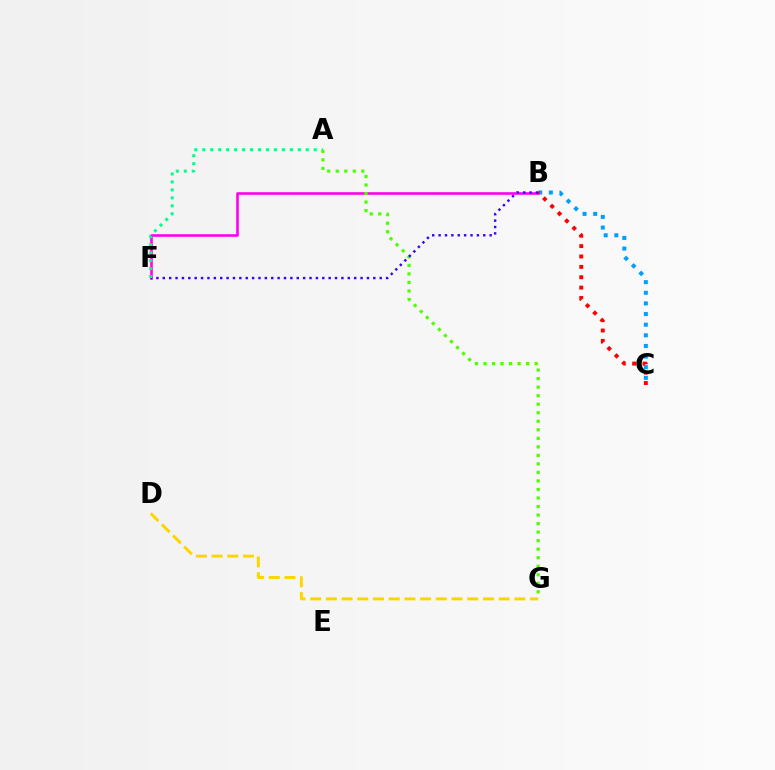{('B', 'C'): [{'color': '#009eff', 'line_style': 'dotted', 'thickness': 2.89}, {'color': '#ff0000', 'line_style': 'dotted', 'thickness': 2.82}], ('B', 'F'): [{'color': '#ff00ed', 'line_style': 'solid', 'thickness': 1.88}, {'color': '#3700ff', 'line_style': 'dotted', 'thickness': 1.73}], ('D', 'G'): [{'color': '#ffd500', 'line_style': 'dashed', 'thickness': 2.13}], ('A', 'G'): [{'color': '#4fff00', 'line_style': 'dotted', 'thickness': 2.32}], ('A', 'F'): [{'color': '#00ff86', 'line_style': 'dotted', 'thickness': 2.16}]}